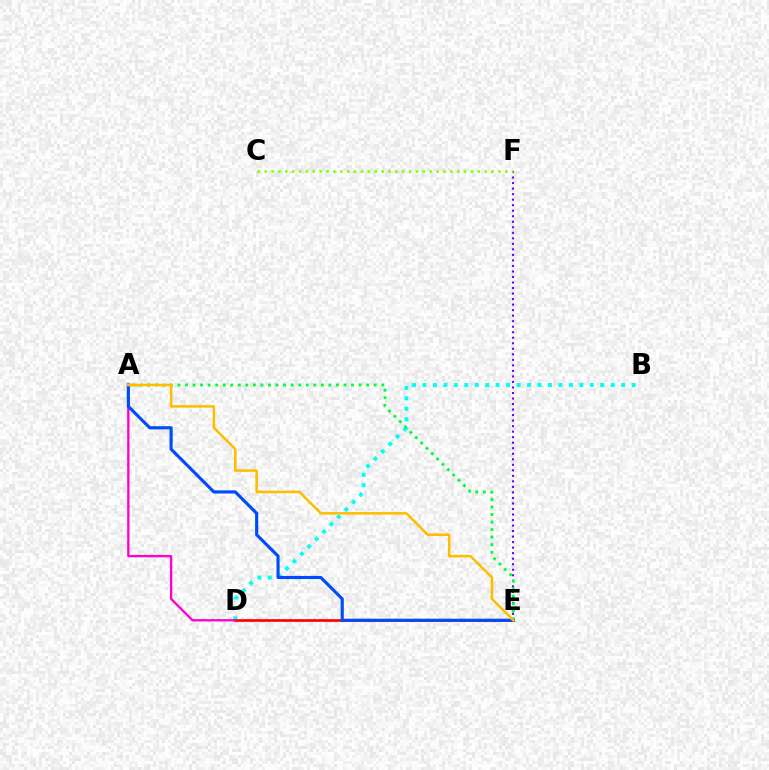{('E', 'F'): [{'color': '#7200ff', 'line_style': 'dotted', 'thickness': 1.5}], ('C', 'F'): [{'color': '#84ff00', 'line_style': 'dotted', 'thickness': 1.87}], ('B', 'D'): [{'color': '#00fff6', 'line_style': 'dotted', 'thickness': 2.84}], ('D', 'E'): [{'color': '#ff0000', 'line_style': 'solid', 'thickness': 1.93}], ('A', 'D'): [{'color': '#ff00cf', 'line_style': 'solid', 'thickness': 1.67}], ('A', 'E'): [{'color': '#00ff39', 'line_style': 'dotted', 'thickness': 2.05}, {'color': '#004bff', 'line_style': 'solid', 'thickness': 2.26}, {'color': '#ffbd00', 'line_style': 'solid', 'thickness': 1.84}]}